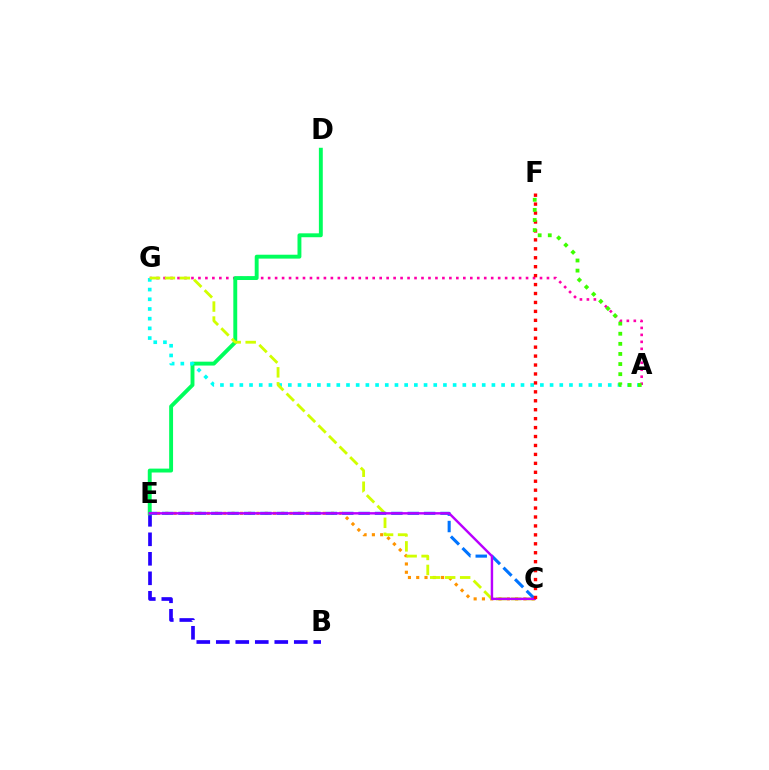{('C', 'E'): [{'color': '#ff9400', 'line_style': 'dotted', 'thickness': 2.25}, {'color': '#0074ff', 'line_style': 'dashed', 'thickness': 2.22}, {'color': '#b900ff', 'line_style': 'solid', 'thickness': 1.75}], ('A', 'G'): [{'color': '#ff00ac', 'line_style': 'dotted', 'thickness': 1.89}, {'color': '#00fff6', 'line_style': 'dotted', 'thickness': 2.63}], ('B', 'E'): [{'color': '#2500ff', 'line_style': 'dashed', 'thickness': 2.65}], ('D', 'E'): [{'color': '#00ff5c', 'line_style': 'solid', 'thickness': 2.8}], ('C', 'G'): [{'color': '#d1ff00', 'line_style': 'dashed', 'thickness': 2.04}], ('C', 'F'): [{'color': '#ff0000', 'line_style': 'dotted', 'thickness': 2.43}], ('A', 'F'): [{'color': '#3dff00', 'line_style': 'dotted', 'thickness': 2.75}]}